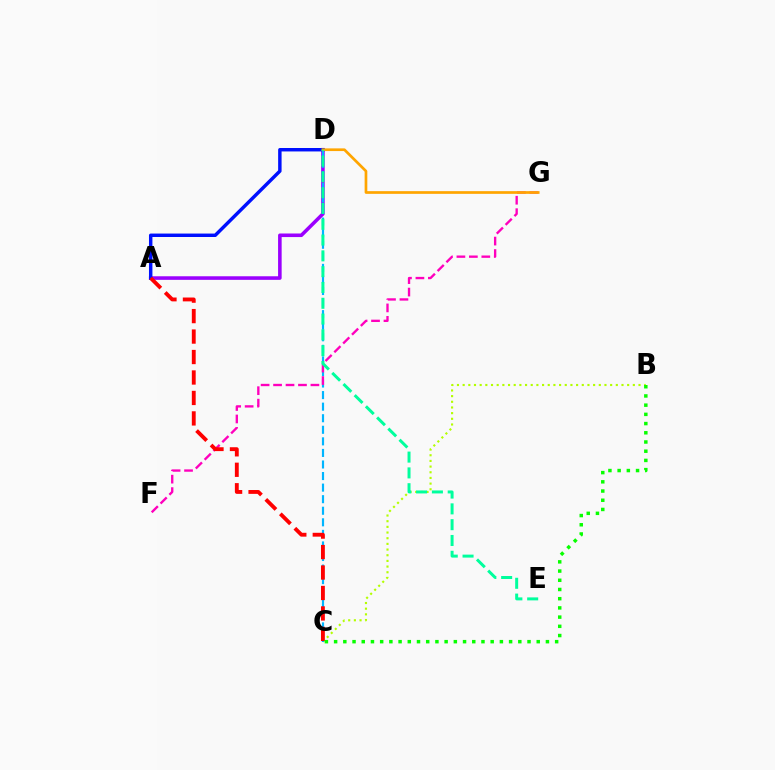{('A', 'D'): [{'color': '#9b00ff', 'line_style': 'solid', 'thickness': 2.57}, {'color': '#0010ff', 'line_style': 'solid', 'thickness': 2.48}], ('B', 'C'): [{'color': '#b3ff00', 'line_style': 'dotted', 'thickness': 1.54}, {'color': '#08ff00', 'line_style': 'dotted', 'thickness': 2.5}], ('C', 'D'): [{'color': '#00b5ff', 'line_style': 'dashed', 'thickness': 1.57}], ('F', 'G'): [{'color': '#ff00bd', 'line_style': 'dashed', 'thickness': 1.69}], ('D', 'G'): [{'color': '#ffa500', 'line_style': 'solid', 'thickness': 1.94}], ('A', 'C'): [{'color': '#ff0000', 'line_style': 'dashed', 'thickness': 2.78}], ('D', 'E'): [{'color': '#00ff9d', 'line_style': 'dashed', 'thickness': 2.15}]}